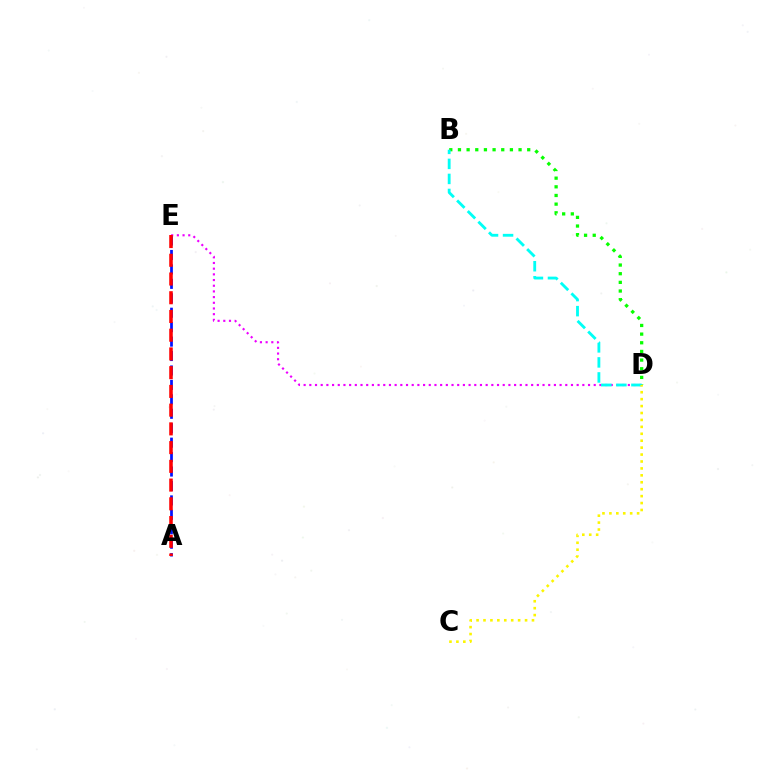{('B', 'D'): [{'color': '#08ff00', 'line_style': 'dotted', 'thickness': 2.35}, {'color': '#00fff6', 'line_style': 'dashed', 'thickness': 2.04}], ('A', 'E'): [{'color': '#0010ff', 'line_style': 'dashed', 'thickness': 1.96}, {'color': '#ff0000', 'line_style': 'dashed', 'thickness': 2.55}], ('D', 'E'): [{'color': '#ee00ff', 'line_style': 'dotted', 'thickness': 1.55}], ('C', 'D'): [{'color': '#fcf500', 'line_style': 'dotted', 'thickness': 1.88}]}